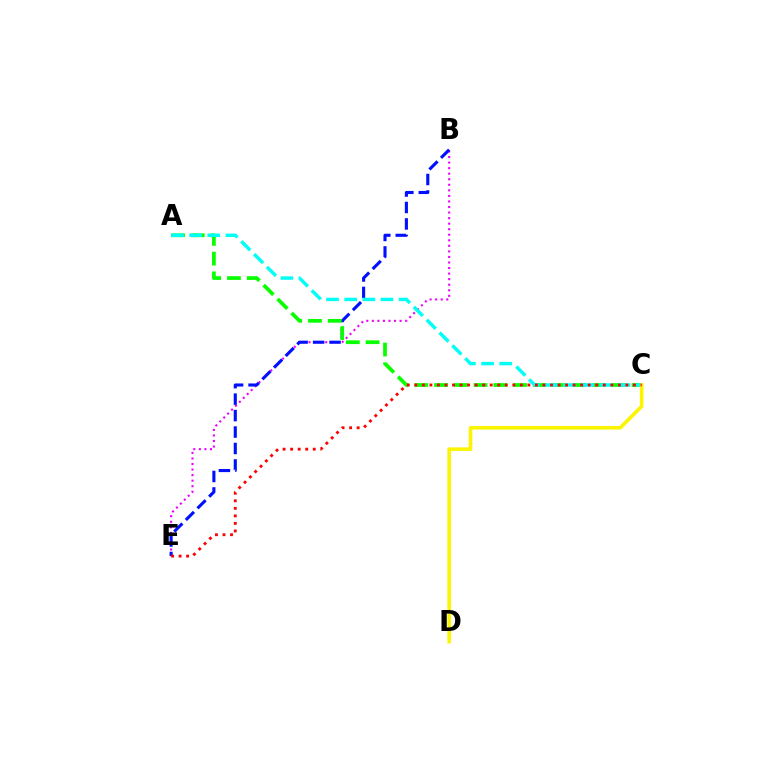{('B', 'E'): [{'color': '#ee00ff', 'line_style': 'dotted', 'thickness': 1.51}, {'color': '#0010ff', 'line_style': 'dashed', 'thickness': 2.24}], ('A', 'C'): [{'color': '#08ff00', 'line_style': 'dashed', 'thickness': 2.68}, {'color': '#00fff6', 'line_style': 'dashed', 'thickness': 2.47}], ('C', 'D'): [{'color': '#fcf500', 'line_style': 'solid', 'thickness': 2.59}], ('C', 'E'): [{'color': '#ff0000', 'line_style': 'dotted', 'thickness': 2.05}]}